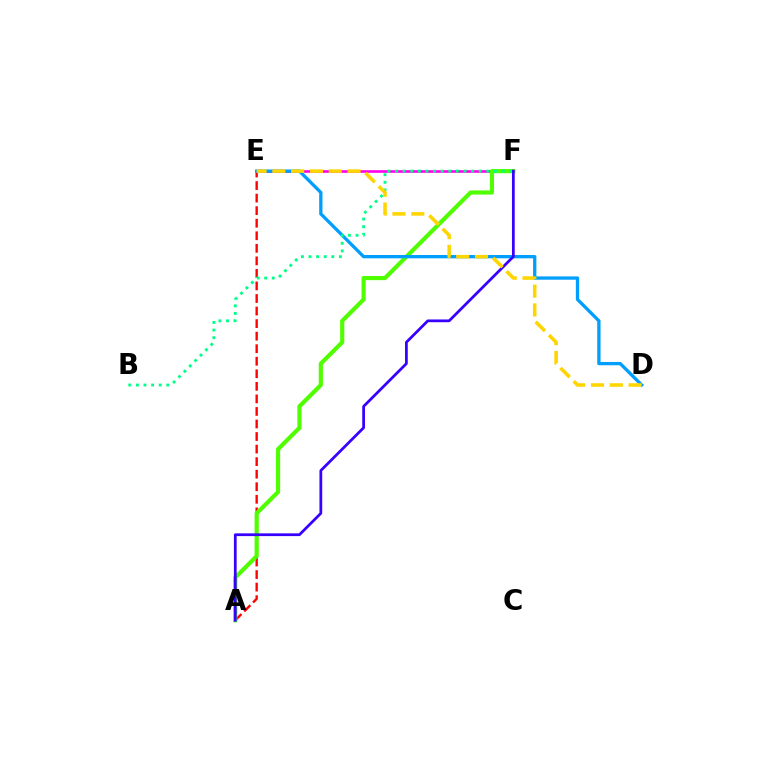{('A', 'E'): [{'color': '#ff0000', 'line_style': 'dashed', 'thickness': 1.7}], ('E', 'F'): [{'color': '#ff00ed', 'line_style': 'solid', 'thickness': 1.89}], ('A', 'F'): [{'color': '#4fff00', 'line_style': 'solid', 'thickness': 2.99}, {'color': '#3700ff', 'line_style': 'solid', 'thickness': 1.98}], ('D', 'E'): [{'color': '#009eff', 'line_style': 'solid', 'thickness': 2.37}, {'color': '#ffd500', 'line_style': 'dashed', 'thickness': 2.55}], ('B', 'F'): [{'color': '#00ff86', 'line_style': 'dotted', 'thickness': 2.07}]}